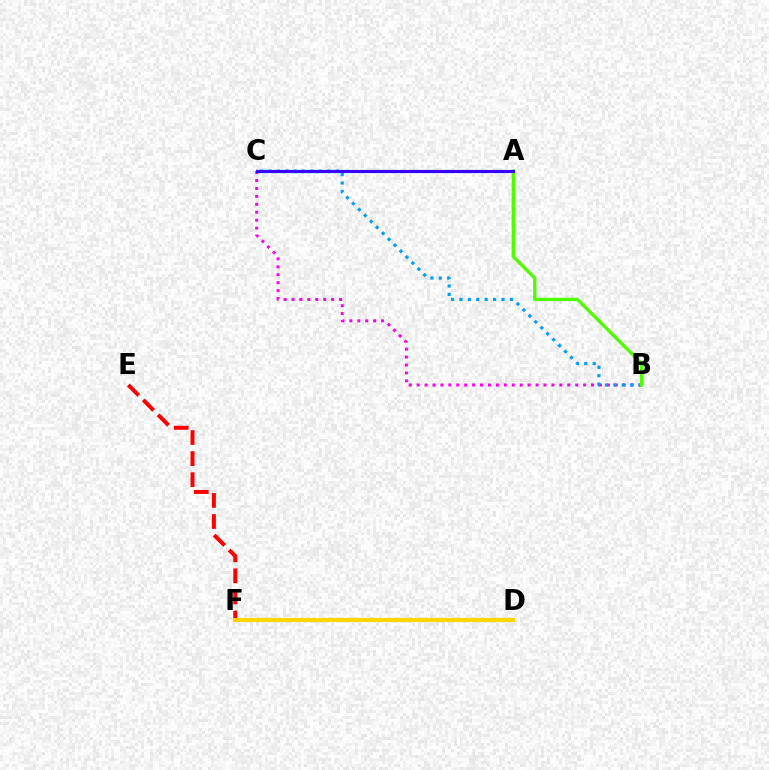{('A', 'C'): [{'color': '#00ff86', 'line_style': 'dashed', 'thickness': 2.29}, {'color': '#3700ff', 'line_style': 'solid', 'thickness': 2.23}], ('E', 'F'): [{'color': '#ff0000', 'line_style': 'dashed', 'thickness': 2.86}], ('B', 'C'): [{'color': '#ff00ed', 'line_style': 'dotted', 'thickness': 2.15}, {'color': '#009eff', 'line_style': 'dotted', 'thickness': 2.29}], ('A', 'B'): [{'color': '#4fff00', 'line_style': 'solid', 'thickness': 2.39}], ('D', 'F'): [{'color': '#ffd500', 'line_style': 'solid', 'thickness': 2.97}]}